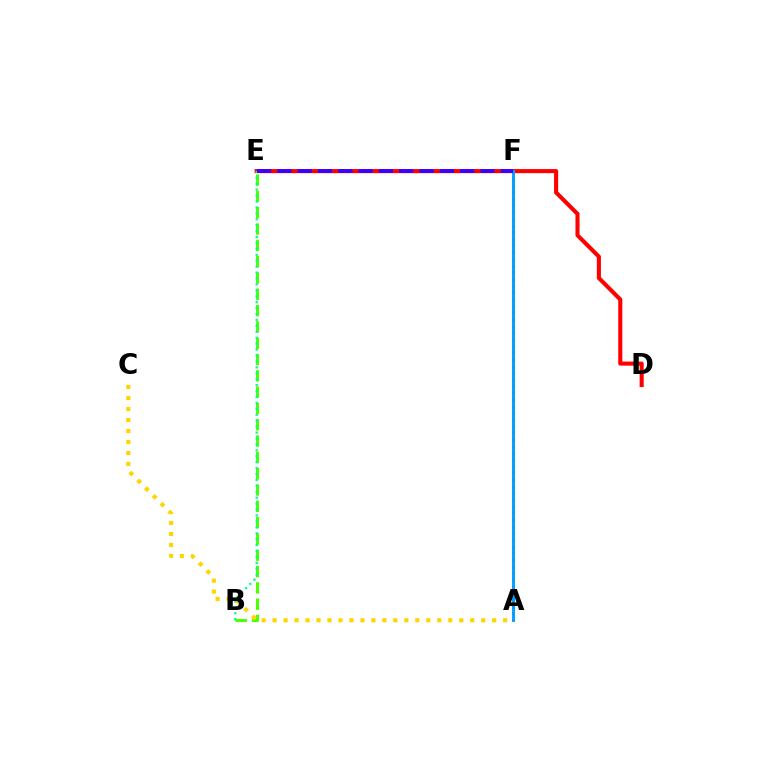{('D', 'E'): [{'color': '#ff0000', 'line_style': 'solid', 'thickness': 2.94}], ('B', 'E'): [{'color': '#4fff00', 'line_style': 'dashed', 'thickness': 2.22}, {'color': '#00ff86', 'line_style': 'dotted', 'thickness': 1.61}], ('A', 'F'): [{'color': '#ff00ed', 'line_style': 'dotted', 'thickness': 1.82}, {'color': '#009eff', 'line_style': 'solid', 'thickness': 2.09}], ('A', 'C'): [{'color': '#ffd500', 'line_style': 'dotted', 'thickness': 2.98}], ('E', 'F'): [{'color': '#3700ff', 'line_style': 'dashed', 'thickness': 2.76}]}